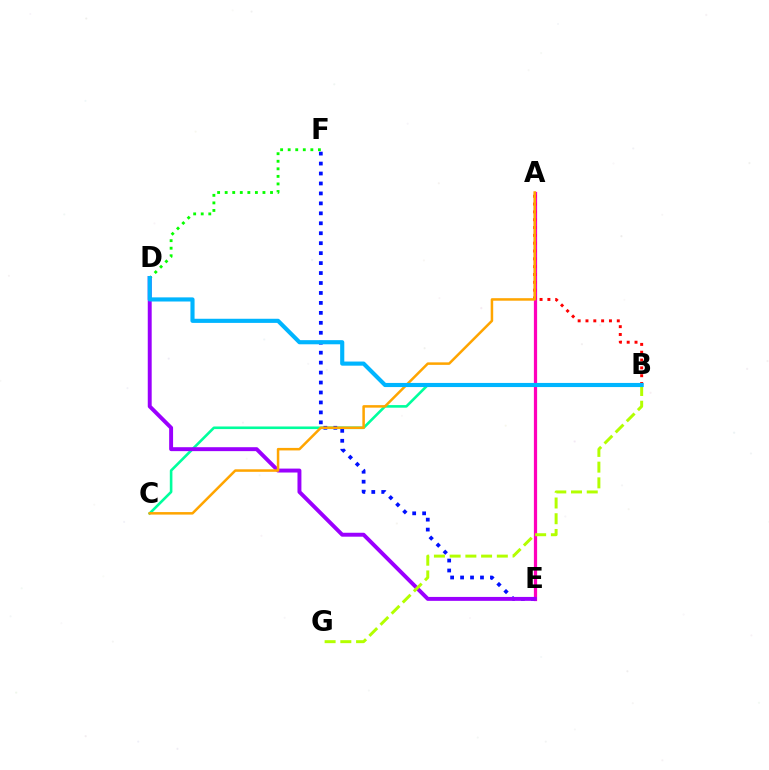{('A', 'E'): [{'color': '#ff00bd', 'line_style': 'solid', 'thickness': 2.33}], ('A', 'B'): [{'color': '#ff0000', 'line_style': 'dotted', 'thickness': 2.13}], ('B', 'C'): [{'color': '#00ff9d', 'line_style': 'solid', 'thickness': 1.87}], ('E', 'F'): [{'color': '#0010ff', 'line_style': 'dotted', 'thickness': 2.7}], ('D', 'E'): [{'color': '#9b00ff', 'line_style': 'solid', 'thickness': 2.83}], ('B', 'G'): [{'color': '#b3ff00', 'line_style': 'dashed', 'thickness': 2.14}], ('D', 'F'): [{'color': '#08ff00', 'line_style': 'dotted', 'thickness': 2.05}], ('A', 'C'): [{'color': '#ffa500', 'line_style': 'solid', 'thickness': 1.81}], ('B', 'D'): [{'color': '#00b5ff', 'line_style': 'solid', 'thickness': 2.97}]}